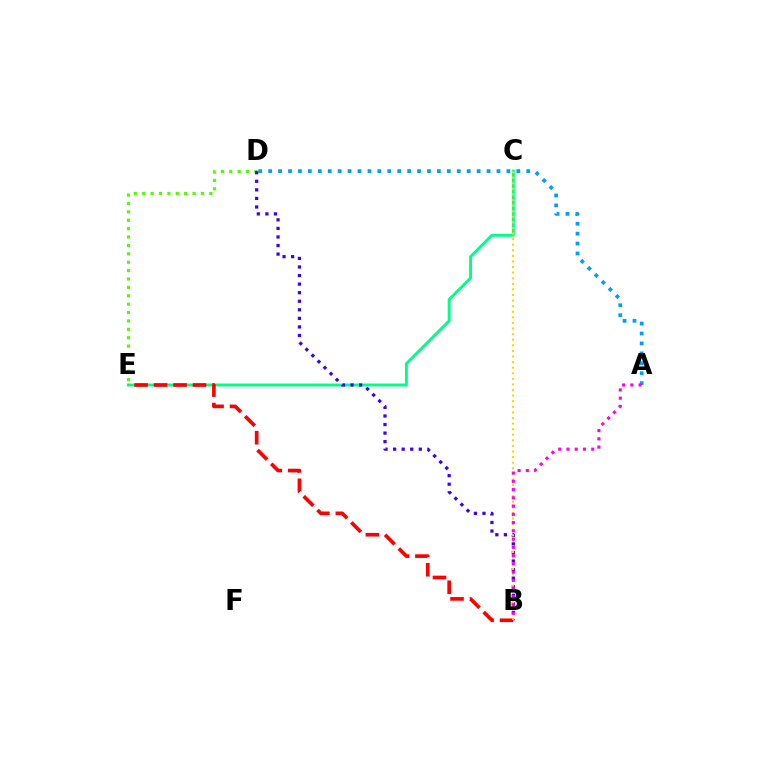{('C', 'E'): [{'color': '#00ff86', 'line_style': 'solid', 'thickness': 2.1}], ('D', 'E'): [{'color': '#4fff00', 'line_style': 'dotted', 'thickness': 2.28}], ('B', 'E'): [{'color': '#ff0000', 'line_style': 'dashed', 'thickness': 2.64}], ('A', 'D'): [{'color': '#009eff', 'line_style': 'dotted', 'thickness': 2.7}], ('B', 'D'): [{'color': '#3700ff', 'line_style': 'dotted', 'thickness': 2.33}], ('B', 'C'): [{'color': '#ffd500', 'line_style': 'dotted', 'thickness': 1.52}], ('A', 'B'): [{'color': '#ff00ed', 'line_style': 'dotted', 'thickness': 2.24}]}